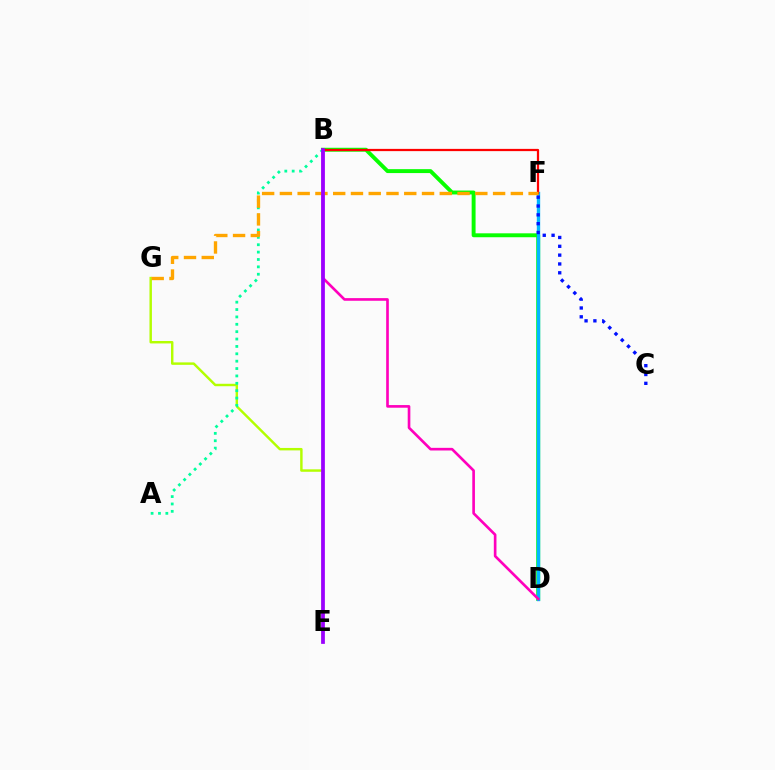{('E', 'G'): [{'color': '#b3ff00', 'line_style': 'solid', 'thickness': 1.76}], ('B', 'D'): [{'color': '#08ff00', 'line_style': 'solid', 'thickness': 2.82}, {'color': '#ff00bd', 'line_style': 'solid', 'thickness': 1.91}], ('D', 'F'): [{'color': '#00b5ff', 'line_style': 'solid', 'thickness': 2.42}], ('C', 'F'): [{'color': '#0010ff', 'line_style': 'dotted', 'thickness': 2.4}], ('B', 'F'): [{'color': '#ff0000', 'line_style': 'solid', 'thickness': 1.61}], ('A', 'B'): [{'color': '#00ff9d', 'line_style': 'dotted', 'thickness': 2.0}], ('F', 'G'): [{'color': '#ffa500', 'line_style': 'dashed', 'thickness': 2.41}], ('B', 'E'): [{'color': '#9b00ff', 'line_style': 'solid', 'thickness': 2.7}]}